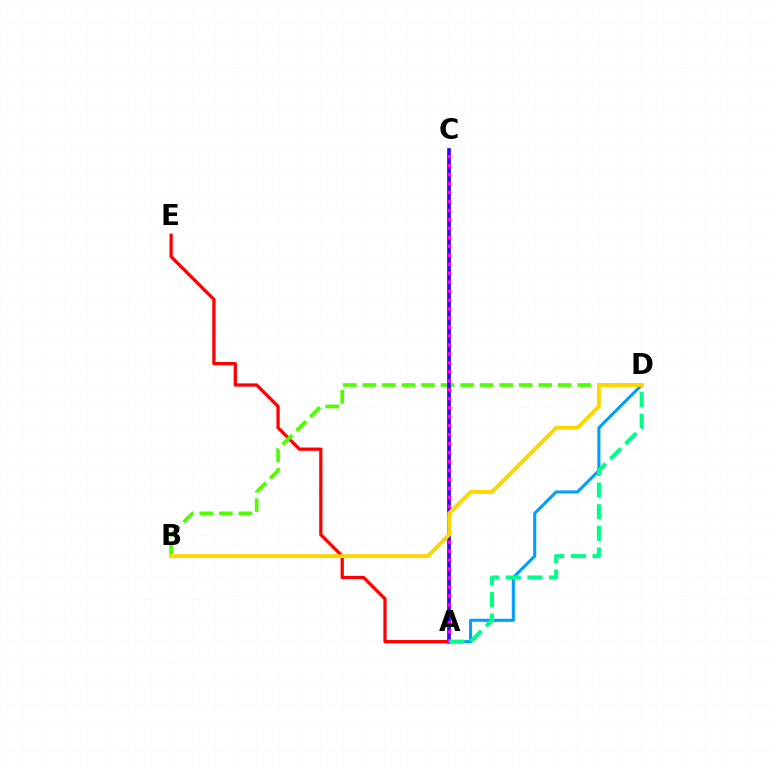{('A', 'E'): [{'color': '#ff0000', 'line_style': 'solid', 'thickness': 2.34}], ('B', 'D'): [{'color': '#4fff00', 'line_style': 'dashed', 'thickness': 2.65}, {'color': '#ffd500', 'line_style': 'solid', 'thickness': 2.8}], ('A', 'C'): [{'color': '#3700ff', 'line_style': 'solid', 'thickness': 2.65}, {'color': '#ff00ed', 'line_style': 'dotted', 'thickness': 2.44}], ('A', 'D'): [{'color': '#009eff', 'line_style': 'solid', 'thickness': 2.22}, {'color': '#00ff86', 'line_style': 'dashed', 'thickness': 2.94}]}